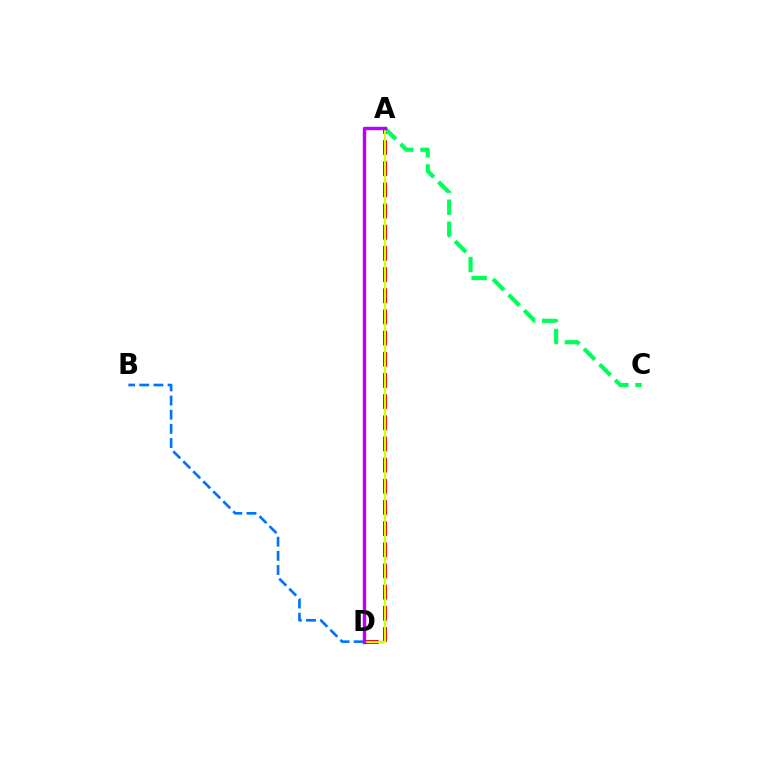{('A', 'D'): [{'color': '#ff0000', 'line_style': 'dashed', 'thickness': 2.88}, {'color': '#d1ff00', 'line_style': 'solid', 'thickness': 1.51}, {'color': '#b900ff', 'line_style': 'solid', 'thickness': 2.46}], ('B', 'D'): [{'color': '#0074ff', 'line_style': 'dashed', 'thickness': 1.92}], ('A', 'C'): [{'color': '#00ff5c', 'line_style': 'dashed', 'thickness': 3.0}]}